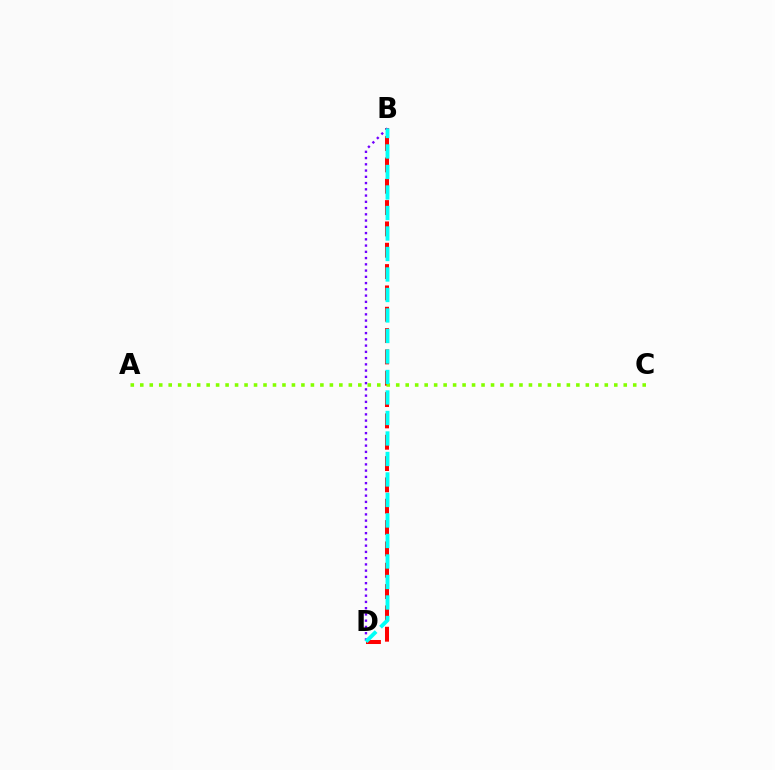{('B', 'D'): [{'color': '#ff0000', 'line_style': 'dashed', 'thickness': 2.9}, {'color': '#7200ff', 'line_style': 'dotted', 'thickness': 1.7}, {'color': '#00fff6', 'line_style': 'dashed', 'thickness': 2.78}], ('A', 'C'): [{'color': '#84ff00', 'line_style': 'dotted', 'thickness': 2.58}]}